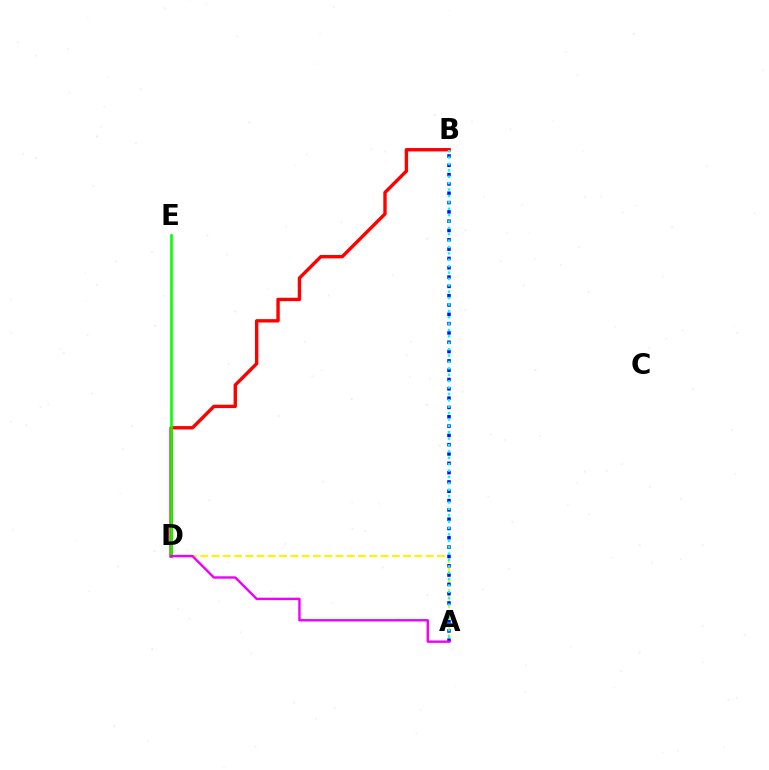{('A', 'D'): [{'color': '#fcf500', 'line_style': 'dashed', 'thickness': 1.53}, {'color': '#ee00ff', 'line_style': 'solid', 'thickness': 1.72}], ('A', 'B'): [{'color': '#0010ff', 'line_style': 'dotted', 'thickness': 2.53}, {'color': '#00fff6', 'line_style': 'dotted', 'thickness': 1.74}], ('B', 'D'): [{'color': '#ff0000', 'line_style': 'solid', 'thickness': 2.43}], ('D', 'E'): [{'color': '#08ff00', 'line_style': 'solid', 'thickness': 1.88}]}